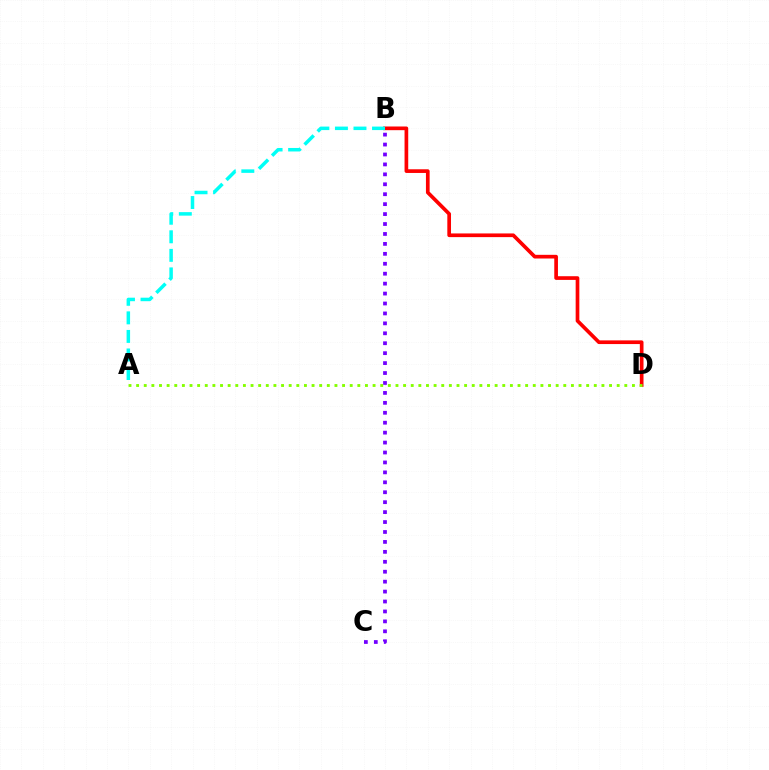{('B', 'D'): [{'color': '#ff0000', 'line_style': 'solid', 'thickness': 2.65}], ('B', 'C'): [{'color': '#7200ff', 'line_style': 'dotted', 'thickness': 2.7}], ('A', 'D'): [{'color': '#84ff00', 'line_style': 'dotted', 'thickness': 2.07}], ('A', 'B'): [{'color': '#00fff6', 'line_style': 'dashed', 'thickness': 2.52}]}